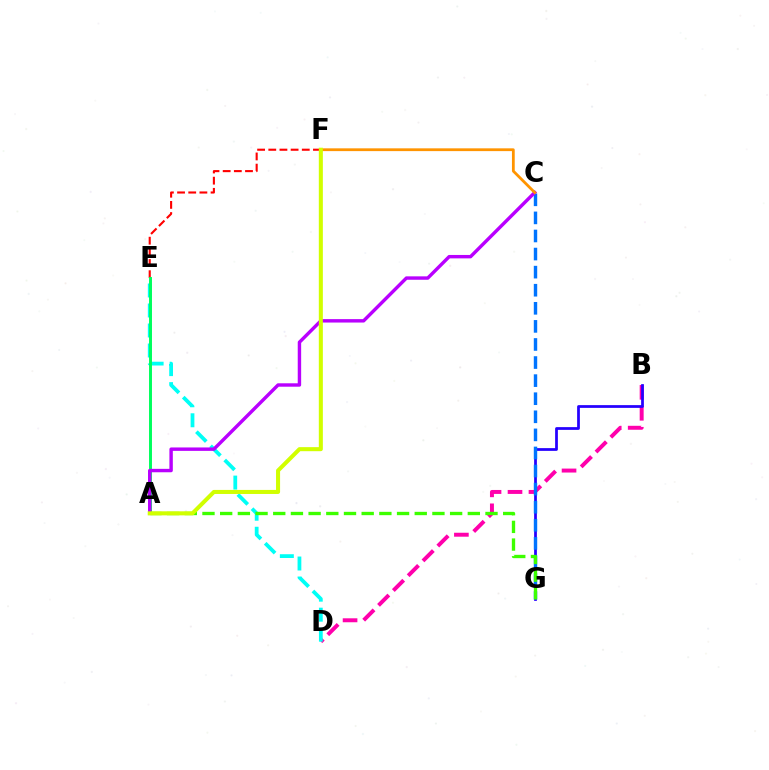{('B', 'D'): [{'color': '#ff00ac', 'line_style': 'dashed', 'thickness': 2.85}], ('E', 'F'): [{'color': '#ff0000', 'line_style': 'dashed', 'thickness': 1.52}], ('D', 'E'): [{'color': '#00fff6', 'line_style': 'dashed', 'thickness': 2.72}], ('A', 'E'): [{'color': '#00ff5c', 'line_style': 'solid', 'thickness': 2.12}], ('B', 'G'): [{'color': '#2500ff', 'line_style': 'solid', 'thickness': 1.98}], ('C', 'G'): [{'color': '#0074ff', 'line_style': 'dashed', 'thickness': 2.46}], ('A', 'C'): [{'color': '#b900ff', 'line_style': 'solid', 'thickness': 2.46}], ('C', 'F'): [{'color': '#ff9400', 'line_style': 'solid', 'thickness': 2.0}], ('A', 'G'): [{'color': '#3dff00', 'line_style': 'dashed', 'thickness': 2.4}], ('A', 'F'): [{'color': '#d1ff00', 'line_style': 'solid', 'thickness': 2.91}]}